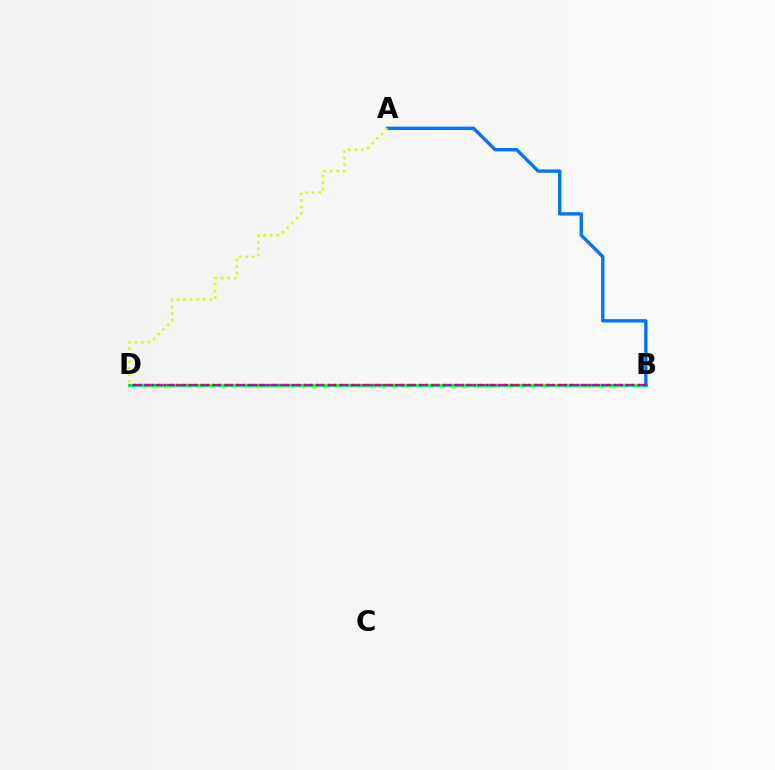{('B', 'D'): [{'color': '#00ff5c', 'line_style': 'solid', 'thickness': 2.31}, {'color': '#b900ff', 'line_style': 'dashed', 'thickness': 1.56}, {'color': '#ff0000', 'line_style': 'dotted', 'thickness': 1.65}], ('A', 'B'): [{'color': '#0074ff', 'line_style': 'solid', 'thickness': 2.42}], ('A', 'D'): [{'color': '#d1ff00', 'line_style': 'dotted', 'thickness': 1.78}]}